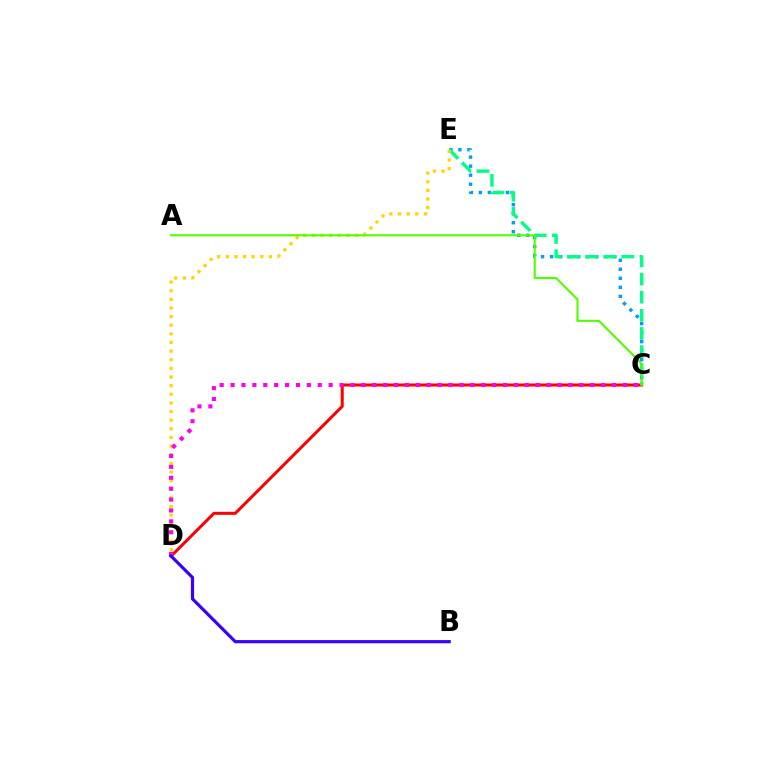{('C', 'E'): [{'color': '#009eff', 'line_style': 'dotted', 'thickness': 2.45}, {'color': '#00ff86', 'line_style': 'dashed', 'thickness': 2.47}], ('C', 'D'): [{'color': '#ff0000', 'line_style': 'solid', 'thickness': 2.17}, {'color': '#ff00ed', 'line_style': 'dotted', 'thickness': 2.96}], ('D', 'E'): [{'color': '#ffd500', 'line_style': 'dotted', 'thickness': 2.35}], ('A', 'C'): [{'color': '#4fff00', 'line_style': 'solid', 'thickness': 1.5}], ('B', 'D'): [{'color': '#3700ff', 'line_style': 'solid', 'thickness': 2.28}]}